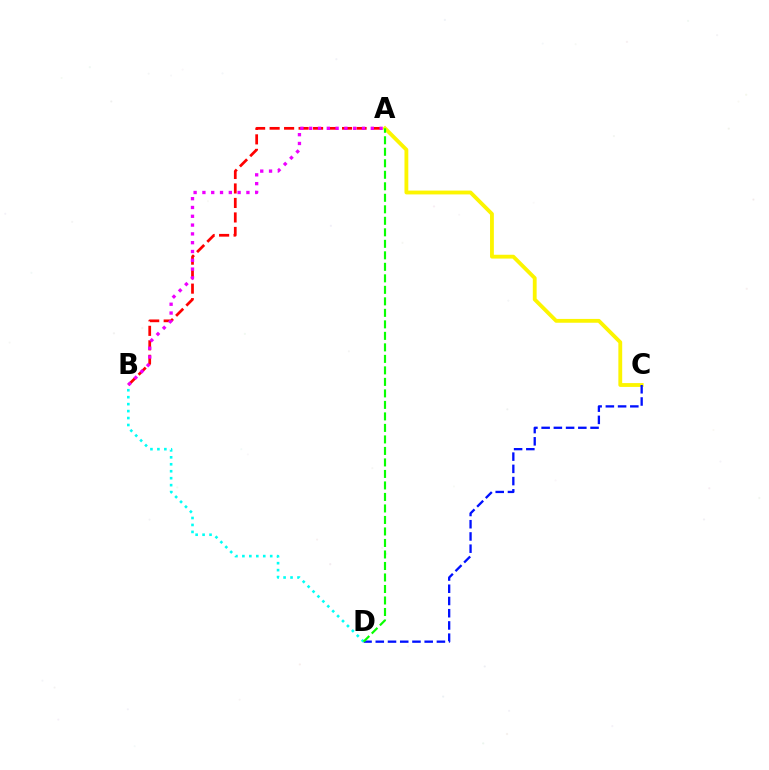{('A', 'B'): [{'color': '#ff0000', 'line_style': 'dashed', 'thickness': 1.97}, {'color': '#ee00ff', 'line_style': 'dotted', 'thickness': 2.39}], ('A', 'C'): [{'color': '#fcf500', 'line_style': 'solid', 'thickness': 2.75}], ('C', 'D'): [{'color': '#0010ff', 'line_style': 'dashed', 'thickness': 1.66}], ('B', 'D'): [{'color': '#00fff6', 'line_style': 'dotted', 'thickness': 1.89}], ('A', 'D'): [{'color': '#08ff00', 'line_style': 'dashed', 'thickness': 1.56}]}